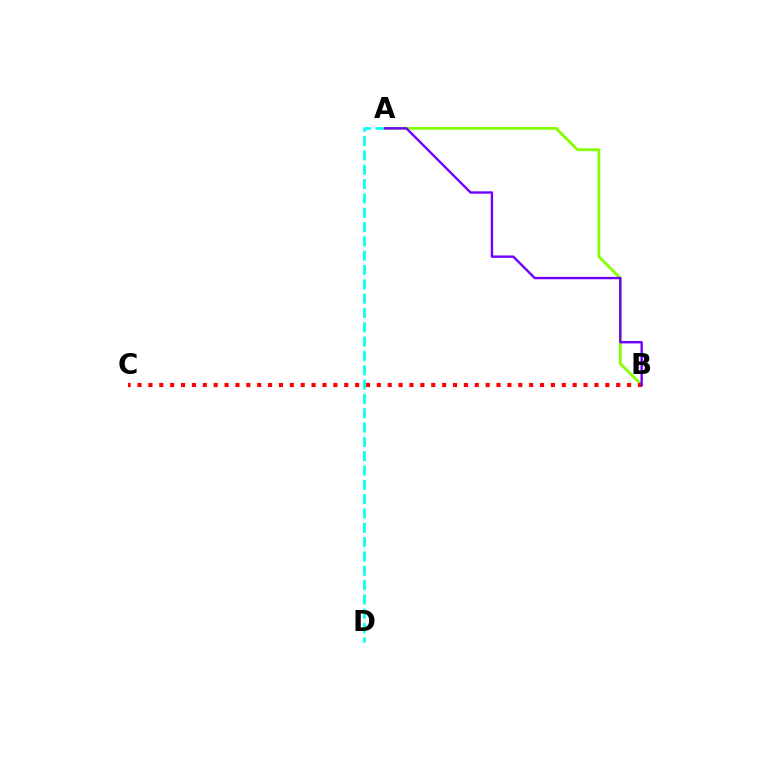{('A', 'B'): [{'color': '#84ff00', 'line_style': 'solid', 'thickness': 2.01}, {'color': '#7200ff', 'line_style': 'solid', 'thickness': 1.72}], ('B', 'C'): [{'color': '#ff0000', 'line_style': 'dotted', 'thickness': 2.96}], ('A', 'D'): [{'color': '#00fff6', 'line_style': 'dashed', 'thickness': 1.95}]}